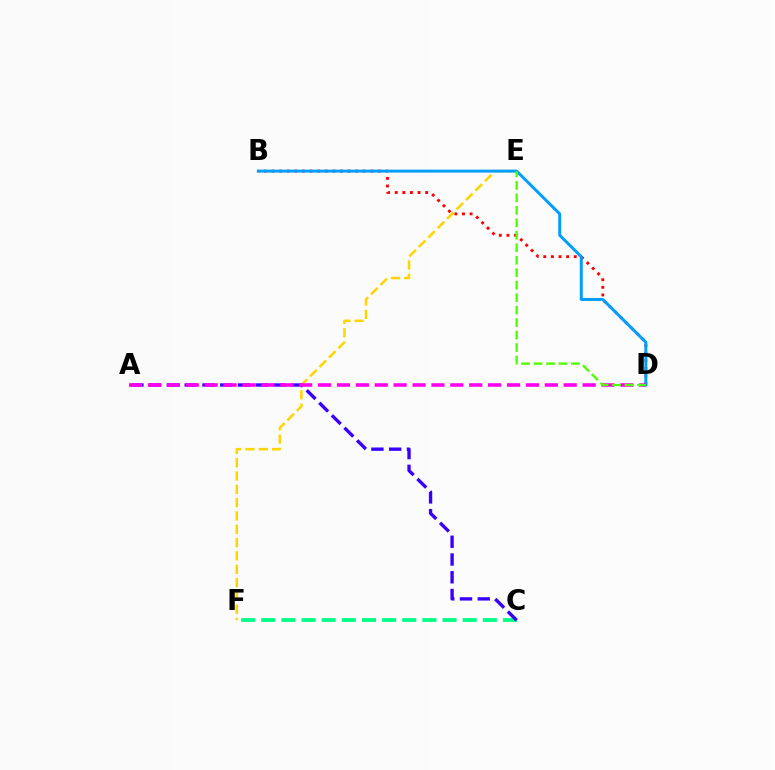{('B', 'D'): [{'color': '#ff0000', 'line_style': 'dotted', 'thickness': 2.07}, {'color': '#009eff', 'line_style': 'solid', 'thickness': 2.14}], ('E', 'F'): [{'color': '#ffd500', 'line_style': 'dashed', 'thickness': 1.81}], ('C', 'F'): [{'color': '#00ff86', 'line_style': 'dashed', 'thickness': 2.74}], ('A', 'C'): [{'color': '#3700ff', 'line_style': 'dashed', 'thickness': 2.41}], ('A', 'D'): [{'color': '#ff00ed', 'line_style': 'dashed', 'thickness': 2.57}], ('D', 'E'): [{'color': '#4fff00', 'line_style': 'dashed', 'thickness': 1.69}]}